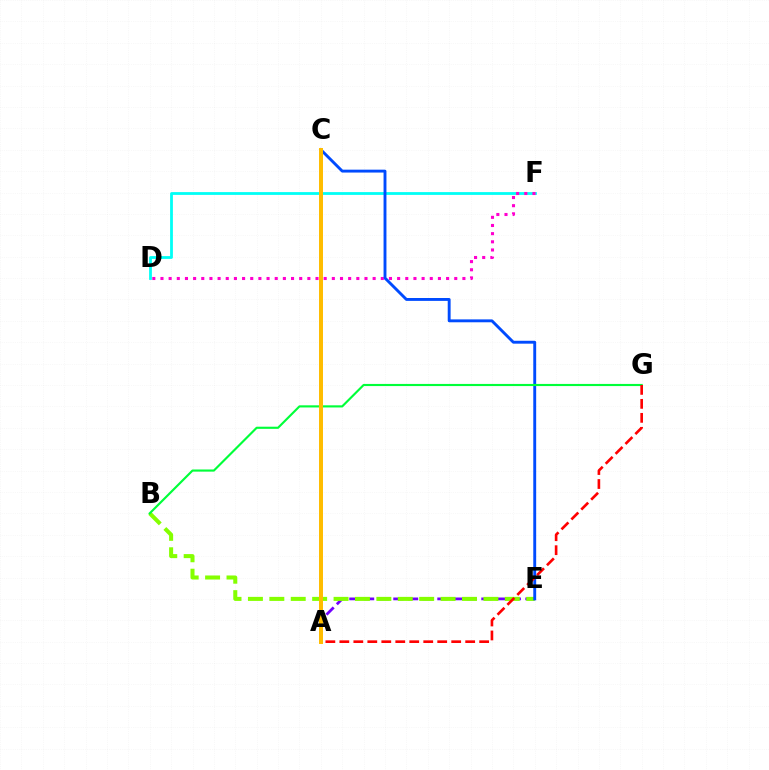{('D', 'F'): [{'color': '#00fff6', 'line_style': 'solid', 'thickness': 2.01}, {'color': '#ff00cf', 'line_style': 'dotted', 'thickness': 2.22}], ('A', 'E'): [{'color': '#7200ff', 'line_style': 'dashed', 'thickness': 1.99}], ('B', 'E'): [{'color': '#84ff00', 'line_style': 'dashed', 'thickness': 2.91}], ('C', 'E'): [{'color': '#004bff', 'line_style': 'solid', 'thickness': 2.08}], ('B', 'G'): [{'color': '#00ff39', 'line_style': 'solid', 'thickness': 1.54}], ('A', 'G'): [{'color': '#ff0000', 'line_style': 'dashed', 'thickness': 1.9}], ('A', 'C'): [{'color': '#ffbd00', 'line_style': 'solid', 'thickness': 2.86}]}